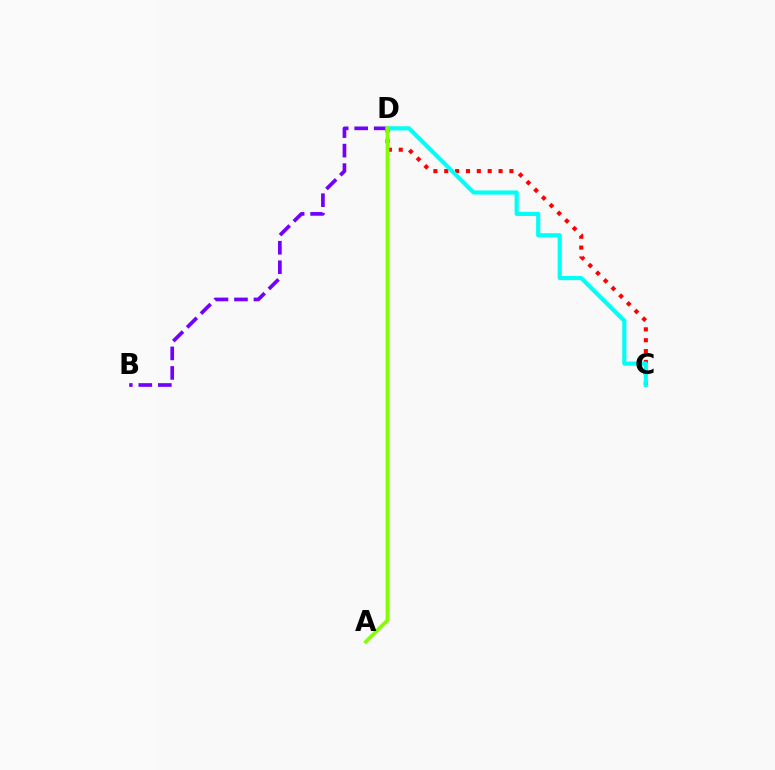{('B', 'D'): [{'color': '#7200ff', 'line_style': 'dashed', 'thickness': 2.65}], ('C', 'D'): [{'color': '#ff0000', 'line_style': 'dotted', 'thickness': 2.95}, {'color': '#00fff6', 'line_style': 'solid', 'thickness': 2.98}], ('A', 'D'): [{'color': '#84ff00', 'line_style': 'solid', 'thickness': 2.75}]}